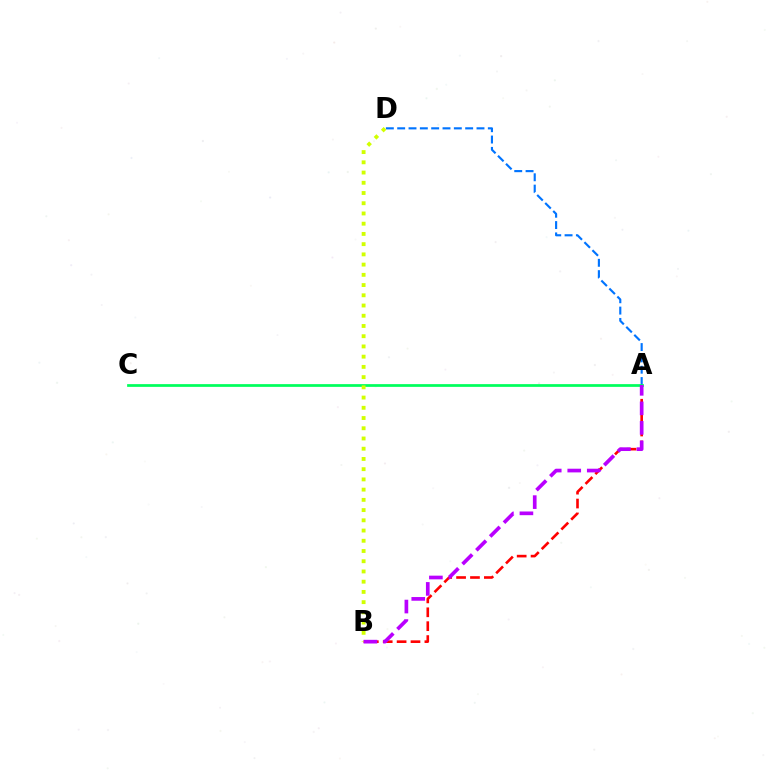{('A', 'B'): [{'color': '#ff0000', 'line_style': 'dashed', 'thickness': 1.89}, {'color': '#b900ff', 'line_style': 'dashed', 'thickness': 2.65}], ('A', 'D'): [{'color': '#0074ff', 'line_style': 'dashed', 'thickness': 1.54}], ('A', 'C'): [{'color': '#00ff5c', 'line_style': 'solid', 'thickness': 1.97}], ('B', 'D'): [{'color': '#d1ff00', 'line_style': 'dotted', 'thickness': 2.78}]}